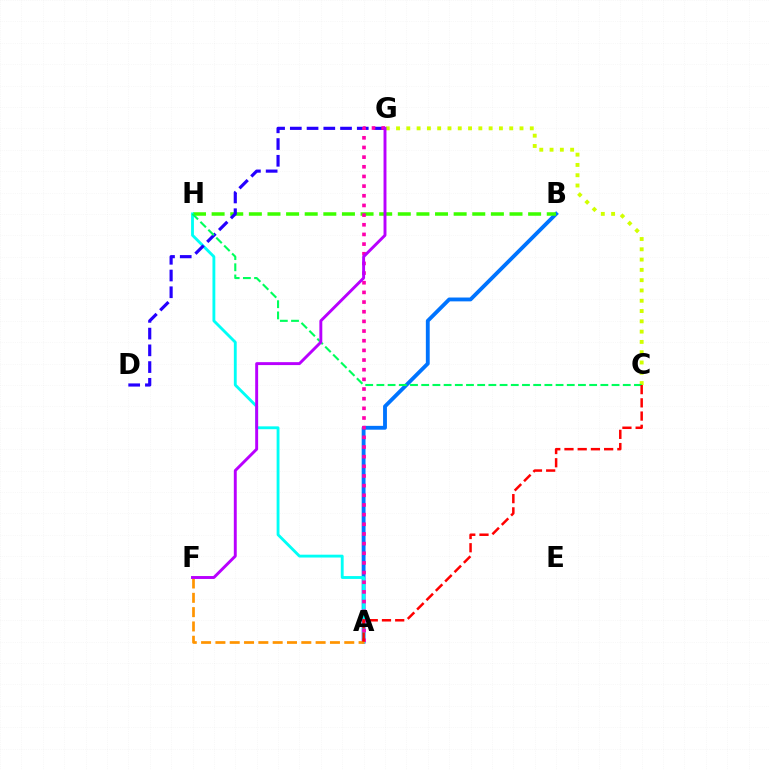{('A', 'B'): [{'color': '#0074ff', 'line_style': 'solid', 'thickness': 2.77}], ('B', 'H'): [{'color': '#3dff00', 'line_style': 'dashed', 'thickness': 2.53}], ('A', 'H'): [{'color': '#00fff6', 'line_style': 'solid', 'thickness': 2.05}], ('D', 'G'): [{'color': '#2500ff', 'line_style': 'dashed', 'thickness': 2.27}], ('C', 'G'): [{'color': '#d1ff00', 'line_style': 'dotted', 'thickness': 2.8}], ('A', 'G'): [{'color': '#ff00ac', 'line_style': 'dotted', 'thickness': 2.63}], ('C', 'H'): [{'color': '#00ff5c', 'line_style': 'dashed', 'thickness': 1.52}], ('A', 'F'): [{'color': '#ff9400', 'line_style': 'dashed', 'thickness': 1.94}], ('F', 'G'): [{'color': '#b900ff', 'line_style': 'solid', 'thickness': 2.1}], ('A', 'C'): [{'color': '#ff0000', 'line_style': 'dashed', 'thickness': 1.8}]}